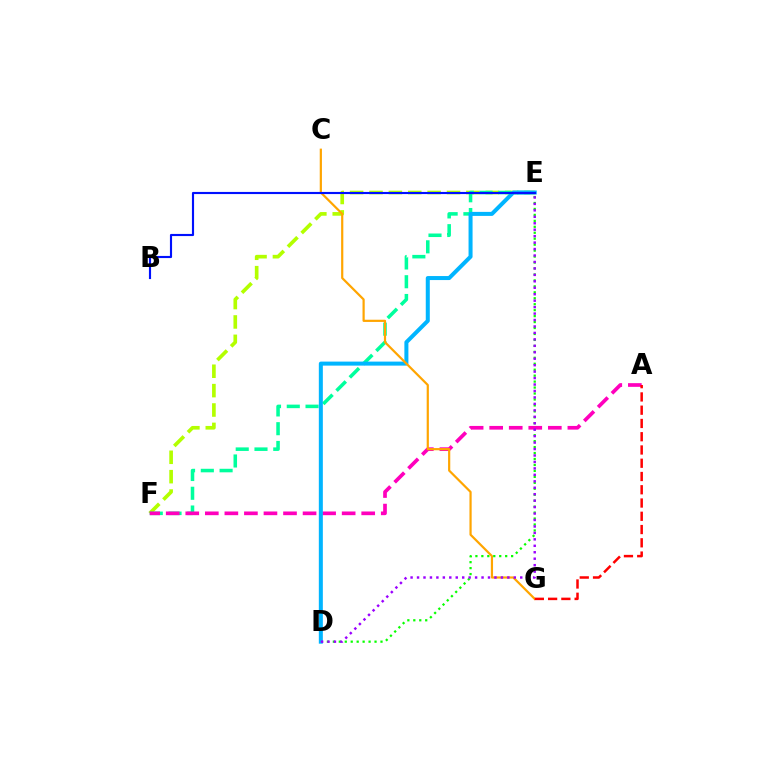{('D', 'E'): [{'color': '#08ff00', 'line_style': 'dotted', 'thickness': 1.62}, {'color': '#00b5ff', 'line_style': 'solid', 'thickness': 2.89}, {'color': '#9b00ff', 'line_style': 'dotted', 'thickness': 1.75}], ('E', 'F'): [{'color': '#b3ff00', 'line_style': 'dashed', 'thickness': 2.63}, {'color': '#00ff9d', 'line_style': 'dashed', 'thickness': 2.55}], ('A', 'F'): [{'color': '#ff00bd', 'line_style': 'dashed', 'thickness': 2.66}], ('C', 'G'): [{'color': '#ffa500', 'line_style': 'solid', 'thickness': 1.58}], ('B', 'E'): [{'color': '#0010ff', 'line_style': 'solid', 'thickness': 1.54}], ('A', 'G'): [{'color': '#ff0000', 'line_style': 'dashed', 'thickness': 1.8}]}